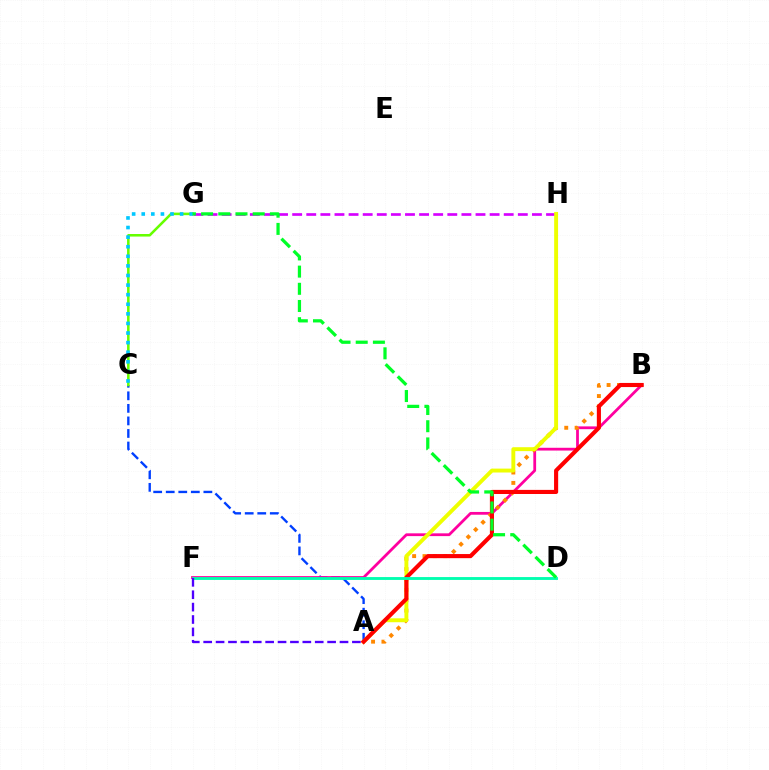{('A', 'C'): [{'color': '#003fff', 'line_style': 'dashed', 'thickness': 1.7}], ('B', 'F'): [{'color': '#ff00a0', 'line_style': 'solid', 'thickness': 2.0}], ('G', 'H'): [{'color': '#d600ff', 'line_style': 'dashed', 'thickness': 1.92}], ('A', 'B'): [{'color': '#ff8800', 'line_style': 'dotted', 'thickness': 2.82}, {'color': '#ff0000', 'line_style': 'solid', 'thickness': 2.96}], ('A', 'H'): [{'color': '#eeff00', 'line_style': 'solid', 'thickness': 2.81}], ('C', 'G'): [{'color': '#66ff00', 'line_style': 'solid', 'thickness': 1.84}, {'color': '#00c7ff', 'line_style': 'dotted', 'thickness': 2.61}], ('D', 'F'): [{'color': '#00ffaf', 'line_style': 'solid', 'thickness': 2.06}], ('A', 'F'): [{'color': '#4f00ff', 'line_style': 'dashed', 'thickness': 1.68}], ('D', 'G'): [{'color': '#00ff27', 'line_style': 'dashed', 'thickness': 2.34}]}